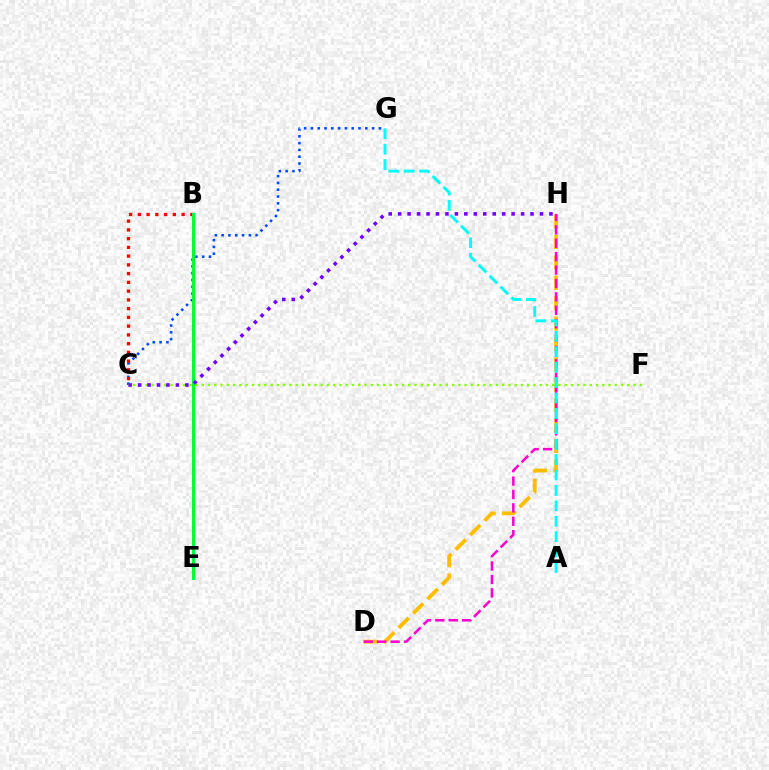{('C', 'G'): [{'color': '#004bff', 'line_style': 'dotted', 'thickness': 1.85}], ('D', 'H'): [{'color': '#ffbd00', 'line_style': 'dashed', 'thickness': 2.77}, {'color': '#ff00cf', 'line_style': 'dashed', 'thickness': 1.82}], ('B', 'C'): [{'color': '#ff0000', 'line_style': 'dotted', 'thickness': 2.38}], ('C', 'F'): [{'color': '#84ff00', 'line_style': 'dotted', 'thickness': 1.7}], ('B', 'E'): [{'color': '#00ff39', 'line_style': 'solid', 'thickness': 2.23}], ('A', 'G'): [{'color': '#00fff6', 'line_style': 'dashed', 'thickness': 2.09}], ('C', 'H'): [{'color': '#7200ff', 'line_style': 'dotted', 'thickness': 2.57}]}